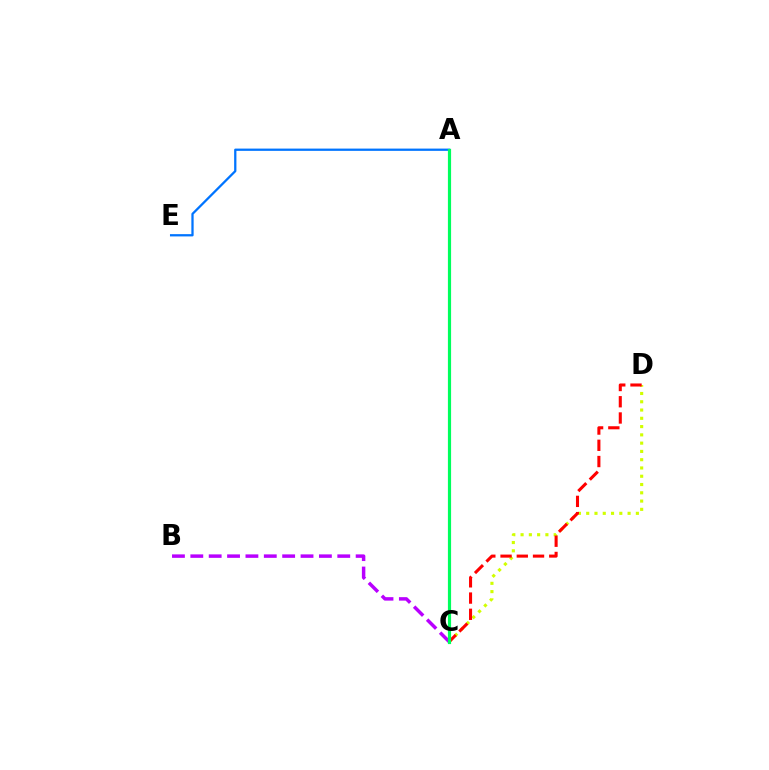{('C', 'D'): [{'color': '#d1ff00', 'line_style': 'dotted', 'thickness': 2.25}, {'color': '#ff0000', 'line_style': 'dashed', 'thickness': 2.21}], ('A', 'E'): [{'color': '#0074ff', 'line_style': 'solid', 'thickness': 1.64}], ('B', 'C'): [{'color': '#b900ff', 'line_style': 'dashed', 'thickness': 2.5}], ('A', 'C'): [{'color': '#00ff5c', 'line_style': 'solid', 'thickness': 2.29}]}